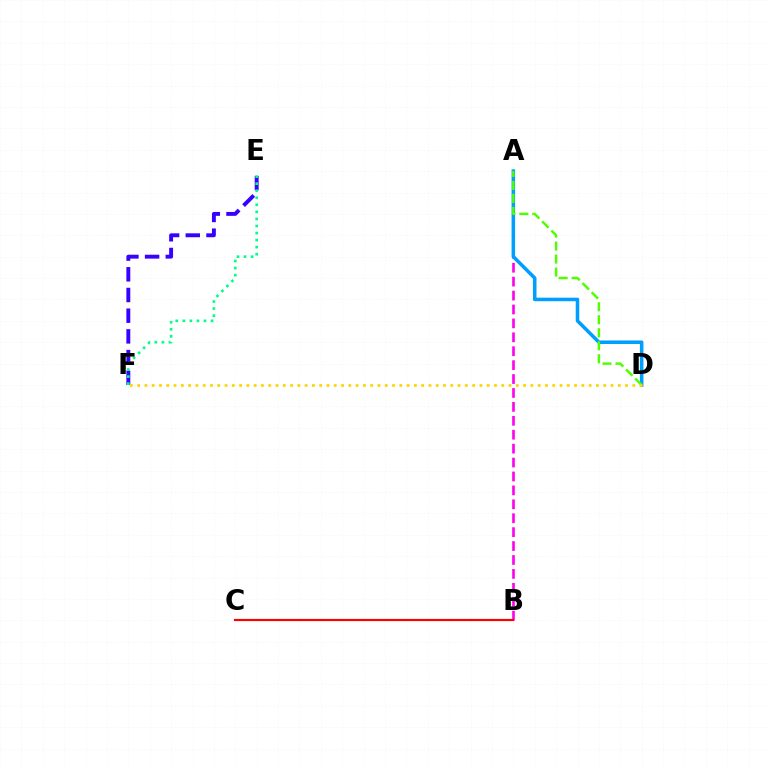{('E', 'F'): [{'color': '#3700ff', 'line_style': 'dashed', 'thickness': 2.81}, {'color': '#00ff86', 'line_style': 'dotted', 'thickness': 1.92}], ('A', 'B'): [{'color': '#ff00ed', 'line_style': 'dashed', 'thickness': 1.89}], ('A', 'D'): [{'color': '#009eff', 'line_style': 'solid', 'thickness': 2.54}, {'color': '#4fff00', 'line_style': 'dashed', 'thickness': 1.76}], ('D', 'F'): [{'color': '#ffd500', 'line_style': 'dotted', 'thickness': 1.98}], ('B', 'C'): [{'color': '#ff0000', 'line_style': 'solid', 'thickness': 1.56}]}